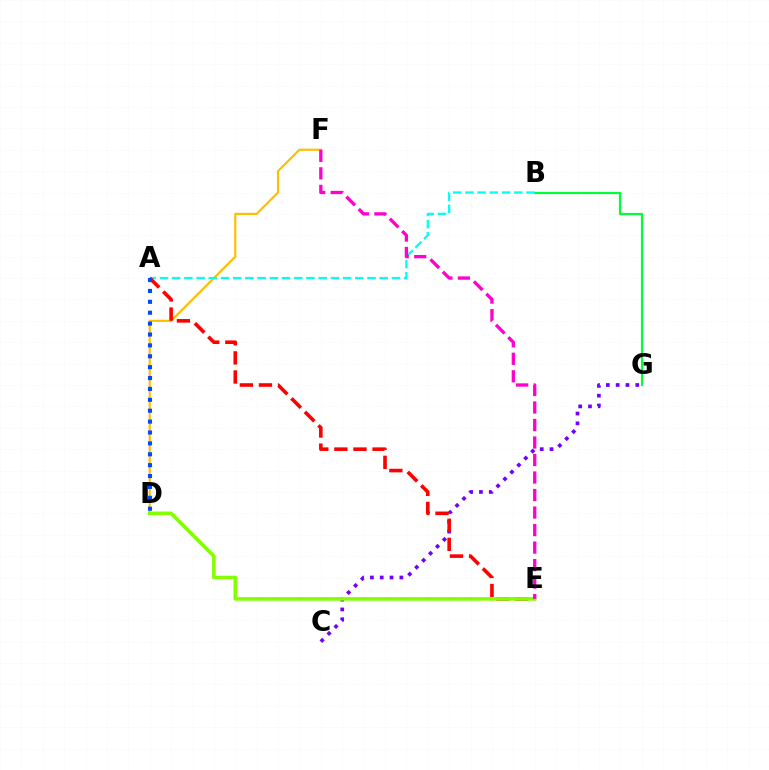{('B', 'G'): [{'color': '#00ff39', 'line_style': 'solid', 'thickness': 1.58}], ('D', 'F'): [{'color': '#ffbd00', 'line_style': 'solid', 'thickness': 1.55}], ('A', 'B'): [{'color': '#00fff6', 'line_style': 'dashed', 'thickness': 1.66}], ('C', 'G'): [{'color': '#7200ff', 'line_style': 'dotted', 'thickness': 2.67}], ('A', 'E'): [{'color': '#ff0000', 'line_style': 'dashed', 'thickness': 2.59}], ('D', 'E'): [{'color': '#84ff00', 'line_style': 'solid', 'thickness': 2.6}], ('A', 'D'): [{'color': '#004bff', 'line_style': 'dotted', 'thickness': 2.96}], ('E', 'F'): [{'color': '#ff00cf', 'line_style': 'dashed', 'thickness': 2.38}]}